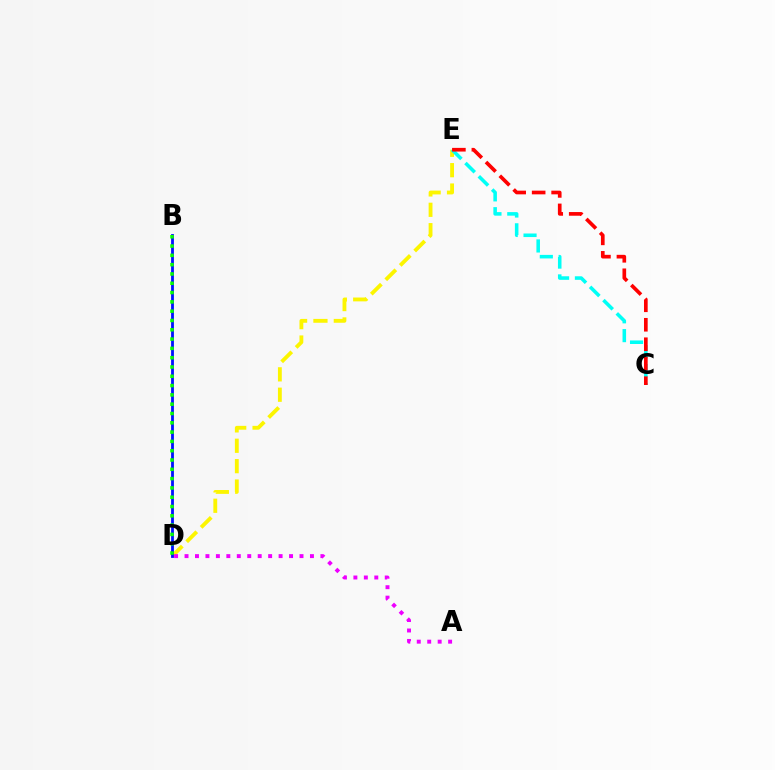{('D', 'E'): [{'color': '#fcf500', 'line_style': 'dashed', 'thickness': 2.77}], ('C', 'E'): [{'color': '#00fff6', 'line_style': 'dashed', 'thickness': 2.56}, {'color': '#ff0000', 'line_style': 'dashed', 'thickness': 2.65}], ('A', 'D'): [{'color': '#ee00ff', 'line_style': 'dotted', 'thickness': 2.84}], ('B', 'D'): [{'color': '#0010ff', 'line_style': 'solid', 'thickness': 2.02}, {'color': '#08ff00', 'line_style': 'dotted', 'thickness': 2.53}]}